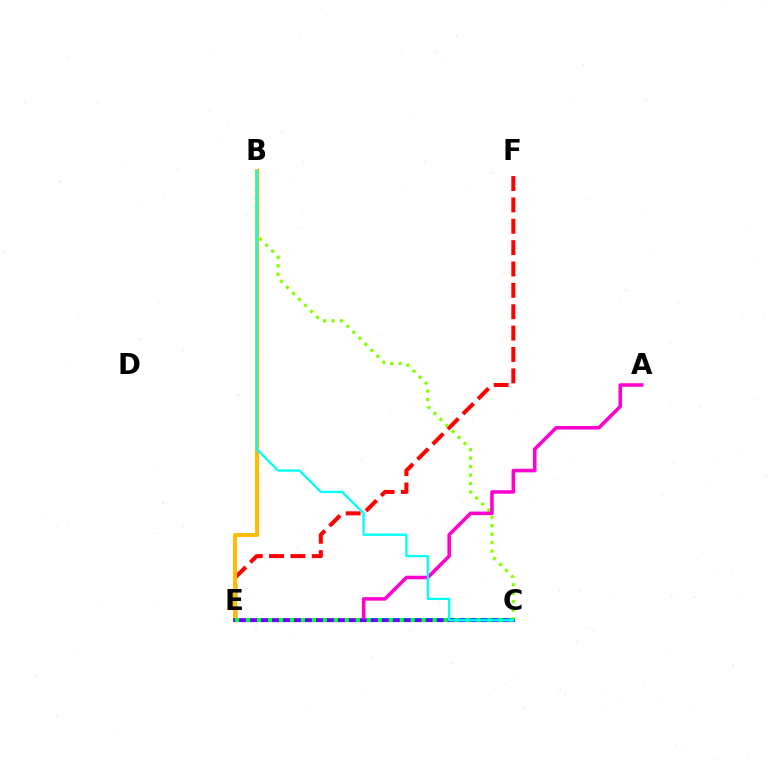{('E', 'F'): [{'color': '#ff0000', 'line_style': 'dashed', 'thickness': 2.9}], ('B', 'E'): [{'color': '#ffbd00', 'line_style': 'solid', 'thickness': 2.86}], ('C', 'E'): [{'color': '#004bff', 'line_style': 'solid', 'thickness': 2.75}, {'color': '#7200ff', 'line_style': 'solid', 'thickness': 2.26}, {'color': '#00ff39', 'line_style': 'dotted', 'thickness': 2.98}], ('B', 'C'): [{'color': '#84ff00', 'line_style': 'dotted', 'thickness': 2.31}, {'color': '#00fff6', 'line_style': 'solid', 'thickness': 1.64}], ('A', 'E'): [{'color': '#ff00cf', 'line_style': 'solid', 'thickness': 2.56}]}